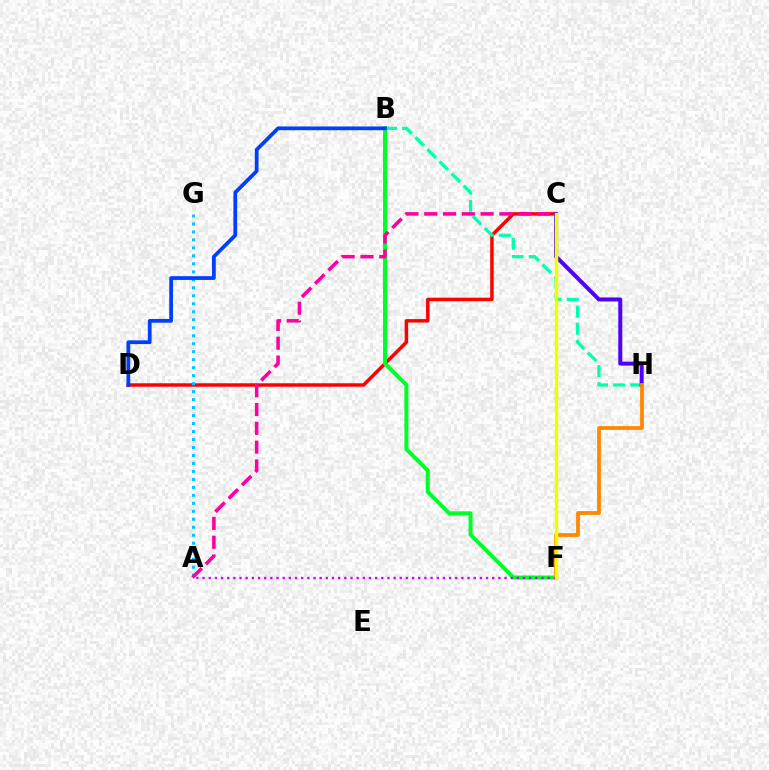{('C', 'D'): [{'color': '#ff0000', 'line_style': 'solid', 'thickness': 2.5}], ('B', 'H'): [{'color': '#00ffaf', 'line_style': 'dashed', 'thickness': 2.32}], ('B', 'F'): [{'color': '#00ff27', 'line_style': 'solid', 'thickness': 2.87}], ('C', 'H'): [{'color': '#4f00ff', 'line_style': 'solid', 'thickness': 2.88}], ('F', 'H'): [{'color': '#ff8800', 'line_style': 'solid', 'thickness': 2.73}], ('C', 'F'): [{'color': '#66ff00', 'line_style': 'dashed', 'thickness': 2.01}, {'color': '#eeff00', 'line_style': 'solid', 'thickness': 2.48}], ('A', 'G'): [{'color': '#00c7ff', 'line_style': 'dotted', 'thickness': 2.17}], ('A', 'F'): [{'color': '#d600ff', 'line_style': 'dotted', 'thickness': 1.67}], ('A', 'C'): [{'color': '#ff00a0', 'line_style': 'dashed', 'thickness': 2.55}], ('B', 'D'): [{'color': '#003fff', 'line_style': 'solid', 'thickness': 2.7}]}